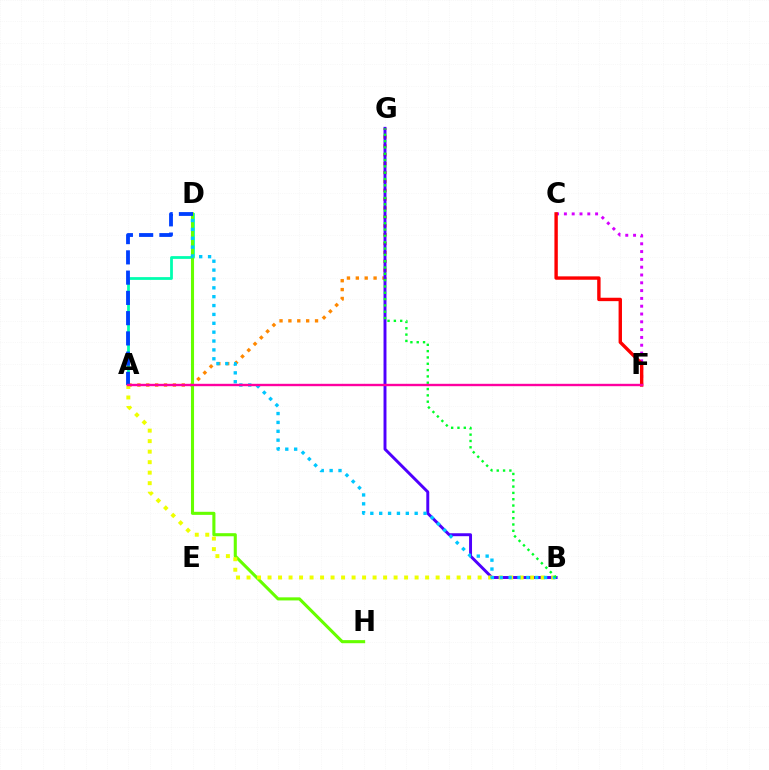{('A', 'G'): [{'color': '#ff8800', 'line_style': 'dotted', 'thickness': 2.41}], ('A', 'D'): [{'color': '#00ffaf', 'line_style': 'solid', 'thickness': 2.0}, {'color': '#003fff', 'line_style': 'dashed', 'thickness': 2.75}], ('D', 'H'): [{'color': '#66ff00', 'line_style': 'solid', 'thickness': 2.22}], ('C', 'F'): [{'color': '#d600ff', 'line_style': 'dotted', 'thickness': 2.12}, {'color': '#ff0000', 'line_style': 'solid', 'thickness': 2.44}], ('B', 'G'): [{'color': '#4f00ff', 'line_style': 'solid', 'thickness': 2.11}, {'color': '#00ff27', 'line_style': 'dotted', 'thickness': 1.72}], ('A', 'B'): [{'color': '#eeff00', 'line_style': 'dotted', 'thickness': 2.85}], ('B', 'D'): [{'color': '#00c7ff', 'line_style': 'dotted', 'thickness': 2.41}], ('A', 'F'): [{'color': '#ff00a0', 'line_style': 'solid', 'thickness': 1.72}]}